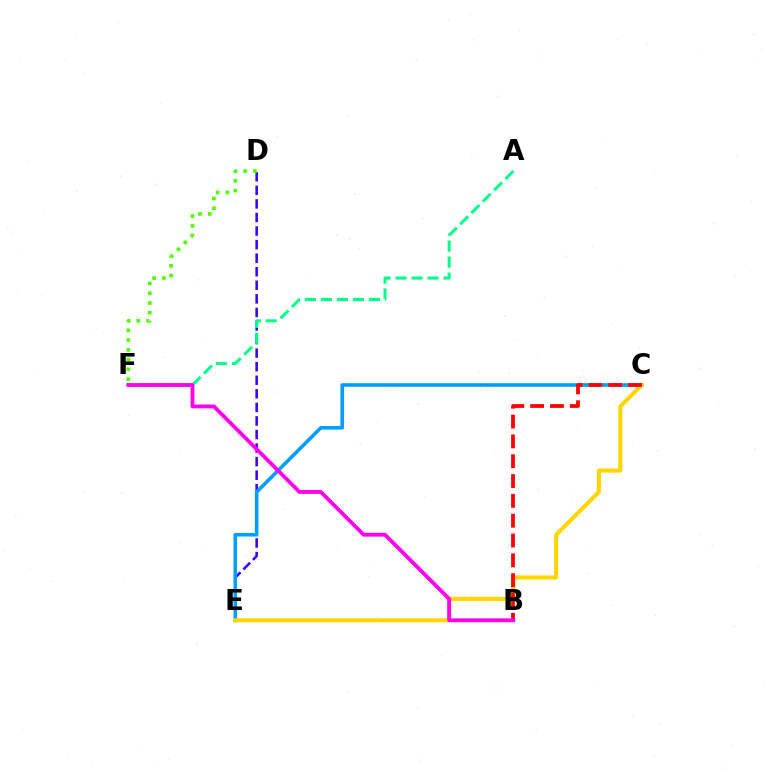{('D', 'E'): [{'color': '#3700ff', 'line_style': 'dashed', 'thickness': 1.84}], ('D', 'F'): [{'color': '#4fff00', 'line_style': 'dotted', 'thickness': 2.65}], ('C', 'E'): [{'color': '#009eff', 'line_style': 'solid', 'thickness': 2.59}, {'color': '#ffd500', 'line_style': 'solid', 'thickness': 2.96}], ('A', 'F'): [{'color': '#00ff86', 'line_style': 'dashed', 'thickness': 2.17}], ('B', 'C'): [{'color': '#ff0000', 'line_style': 'dashed', 'thickness': 2.69}], ('B', 'F'): [{'color': '#ff00ed', 'line_style': 'solid', 'thickness': 2.76}]}